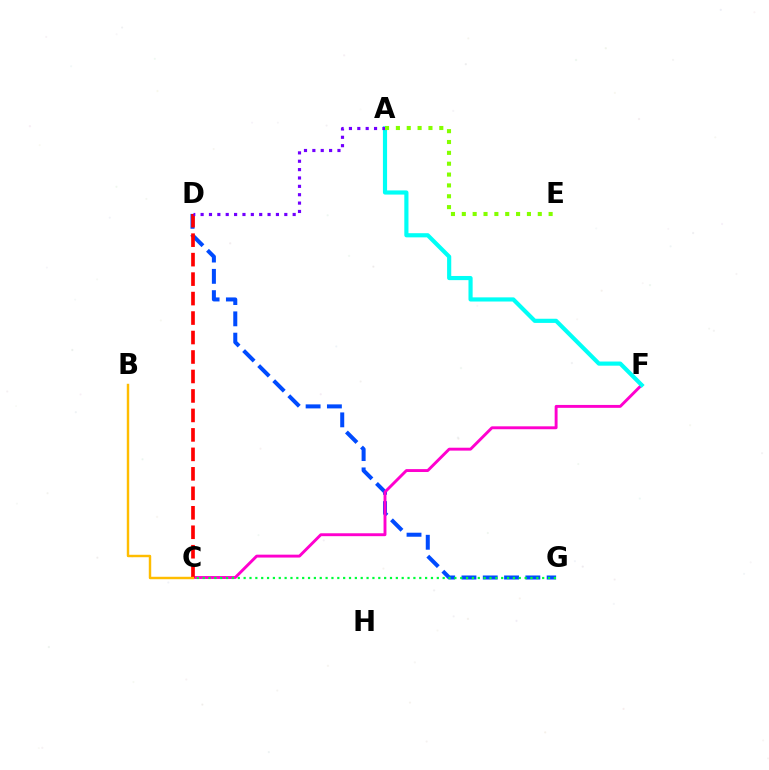{('D', 'G'): [{'color': '#004bff', 'line_style': 'dashed', 'thickness': 2.89}], ('C', 'F'): [{'color': '#ff00cf', 'line_style': 'solid', 'thickness': 2.09}], ('C', 'G'): [{'color': '#00ff39', 'line_style': 'dotted', 'thickness': 1.59}], ('A', 'F'): [{'color': '#00fff6', 'line_style': 'solid', 'thickness': 2.99}], ('C', 'D'): [{'color': '#ff0000', 'line_style': 'dashed', 'thickness': 2.65}], ('A', 'D'): [{'color': '#7200ff', 'line_style': 'dotted', 'thickness': 2.27}], ('A', 'E'): [{'color': '#84ff00', 'line_style': 'dotted', 'thickness': 2.95}], ('B', 'C'): [{'color': '#ffbd00', 'line_style': 'solid', 'thickness': 1.75}]}